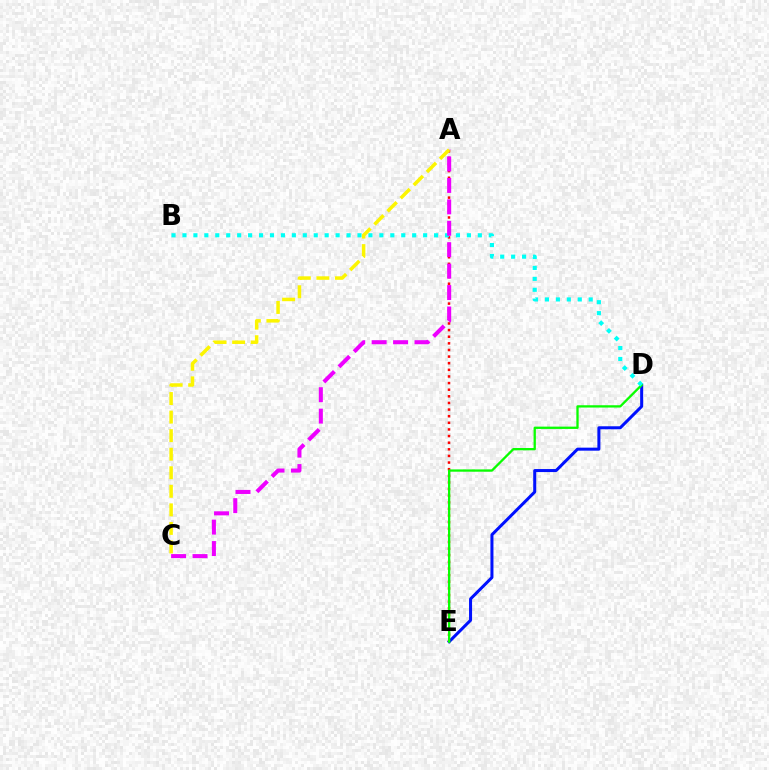{('A', 'E'): [{'color': '#ff0000', 'line_style': 'dotted', 'thickness': 1.8}], ('D', 'E'): [{'color': '#0010ff', 'line_style': 'solid', 'thickness': 2.17}, {'color': '#08ff00', 'line_style': 'solid', 'thickness': 1.66}], ('B', 'D'): [{'color': '#00fff6', 'line_style': 'dotted', 'thickness': 2.97}], ('A', 'C'): [{'color': '#ee00ff', 'line_style': 'dashed', 'thickness': 2.91}, {'color': '#fcf500', 'line_style': 'dashed', 'thickness': 2.52}]}